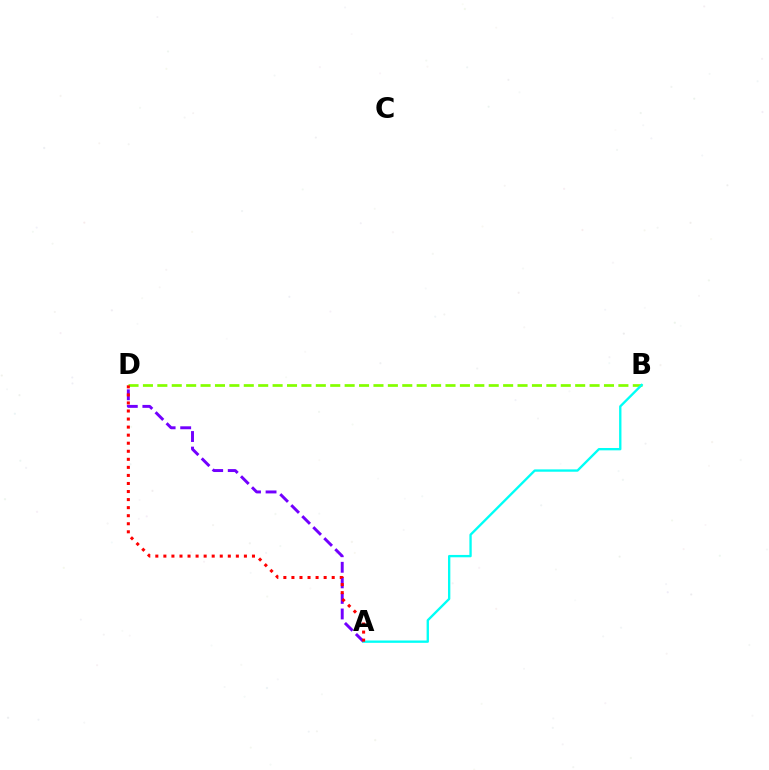{('A', 'D'): [{'color': '#7200ff', 'line_style': 'dashed', 'thickness': 2.11}, {'color': '#ff0000', 'line_style': 'dotted', 'thickness': 2.19}], ('B', 'D'): [{'color': '#84ff00', 'line_style': 'dashed', 'thickness': 1.96}], ('A', 'B'): [{'color': '#00fff6', 'line_style': 'solid', 'thickness': 1.69}]}